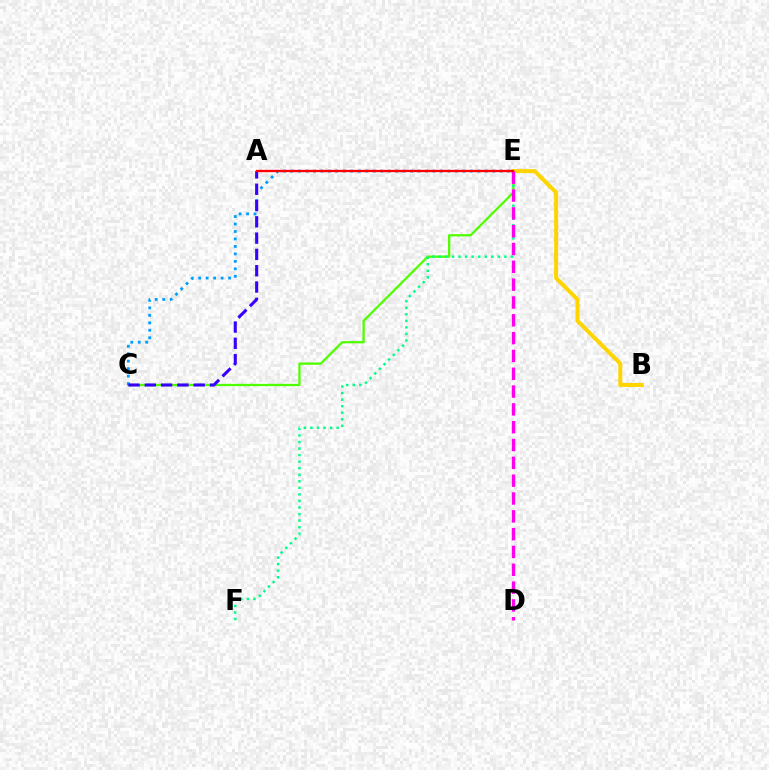{('C', 'E'): [{'color': '#4fff00', 'line_style': 'solid', 'thickness': 1.64}, {'color': '#009eff', 'line_style': 'dotted', 'thickness': 2.03}], ('B', 'E'): [{'color': '#ffd500', 'line_style': 'solid', 'thickness': 2.87}], ('E', 'F'): [{'color': '#00ff86', 'line_style': 'dotted', 'thickness': 1.78}], ('A', 'C'): [{'color': '#3700ff', 'line_style': 'dashed', 'thickness': 2.21}], ('D', 'E'): [{'color': '#ff00ed', 'line_style': 'dashed', 'thickness': 2.42}], ('A', 'E'): [{'color': '#ff0000', 'line_style': 'solid', 'thickness': 1.68}]}